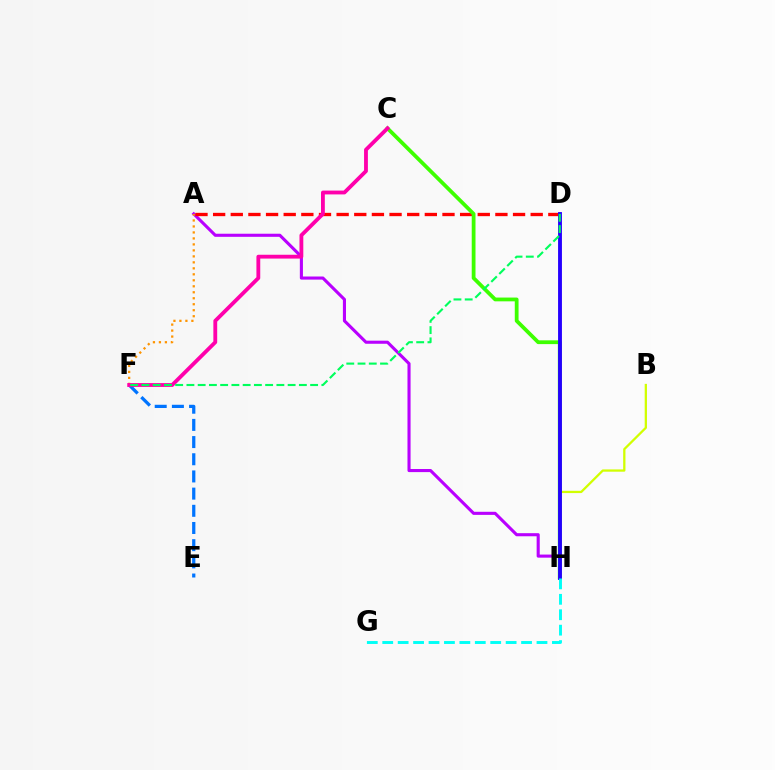{('E', 'F'): [{'color': '#0074ff', 'line_style': 'dashed', 'thickness': 2.33}], ('A', 'H'): [{'color': '#b900ff', 'line_style': 'solid', 'thickness': 2.23}], ('B', 'H'): [{'color': '#d1ff00', 'line_style': 'solid', 'thickness': 1.64}], ('A', 'D'): [{'color': '#ff0000', 'line_style': 'dashed', 'thickness': 2.4}], ('C', 'H'): [{'color': '#3dff00', 'line_style': 'solid', 'thickness': 2.72}], ('A', 'F'): [{'color': '#ff9400', 'line_style': 'dotted', 'thickness': 1.63}], ('D', 'H'): [{'color': '#2500ff', 'line_style': 'solid', 'thickness': 2.79}], ('C', 'F'): [{'color': '#ff00ac', 'line_style': 'solid', 'thickness': 2.76}], ('G', 'H'): [{'color': '#00fff6', 'line_style': 'dashed', 'thickness': 2.1}], ('D', 'F'): [{'color': '#00ff5c', 'line_style': 'dashed', 'thickness': 1.53}]}